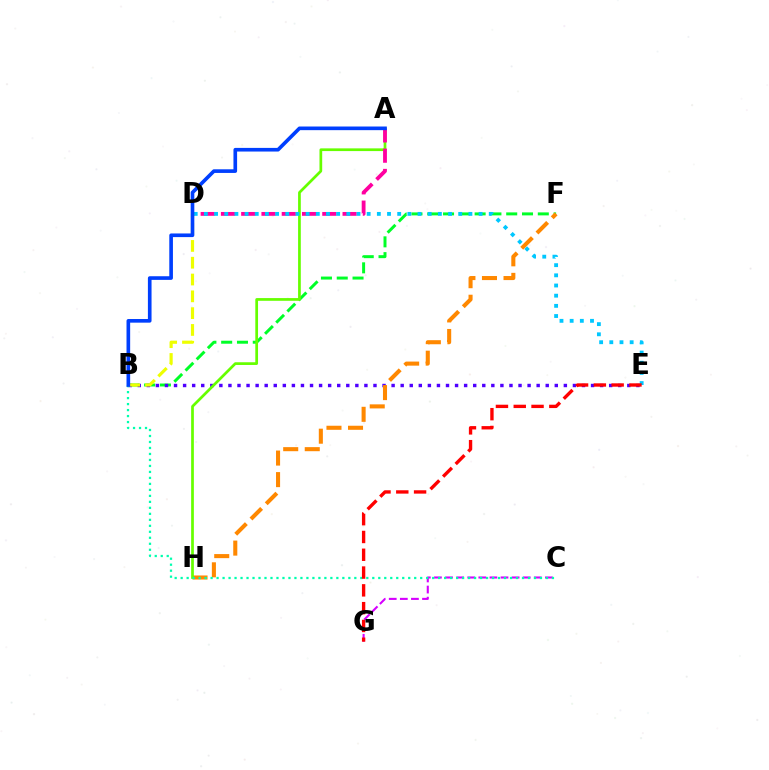{('B', 'F'): [{'color': '#00ff27', 'line_style': 'dashed', 'thickness': 2.15}], ('C', 'G'): [{'color': '#d600ff', 'line_style': 'dashed', 'thickness': 1.51}], ('B', 'E'): [{'color': '#4f00ff', 'line_style': 'dotted', 'thickness': 2.46}], ('F', 'H'): [{'color': '#ff8800', 'line_style': 'dashed', 'thickness': 2.93}], ('A', 'H'): [{'color': '#66ff00', 'line_style': 'solid', 'thickness': 1.96}], ('A', 'D'): [{'color': '#ff00a0', 'line_style': 'dashed', 'thickness': 2.75}], ('B', 'C'): [{'color': '#00ffaf', 'line_style': 'dotted', 'thickness': 1.63}], ('D', 'E'): [{'color': '#00c7ff', 'line_style': 'dotted', 'thickness': 2.76}], ('E', 'G'): [{'color': '#ff0000', 'line_style': 'dashed', 'thickness': 2.42}], ('B', 'D'): [{'color': '#eeff00', 'line_style': 'dashed', 'thickness': 2.28}], ('A', 'B'): [{'color': '#003fff', 'line_style': 'solid', 'thickness': 2.62}]}